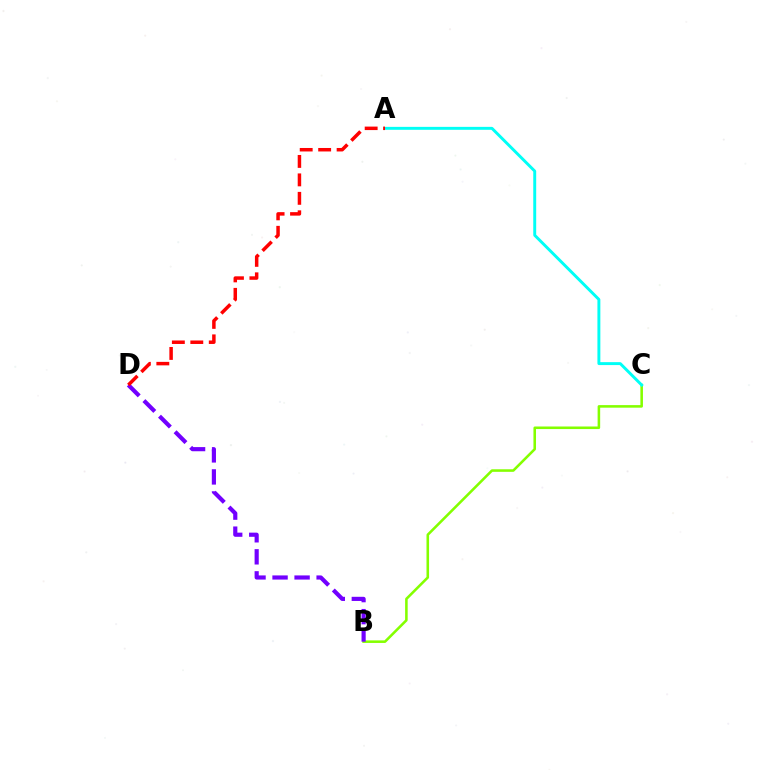{('B', 'C'): [{'color': '#84ff00', 'line_style': 'solid', 'thickness': 1.84}], ('A', 'C'): [{'color': '#00fff6', 'line_style': 'solid', 'thickness': 2.11}], ('B', 'D'): [{'color': '#7200ff', 'line_style': 'dashed', 'thickness': 2.99}], ('A', 'D'): [{'color': '#ff0000', 'line_style': 'dashed', 'thickness': 2.51}]}